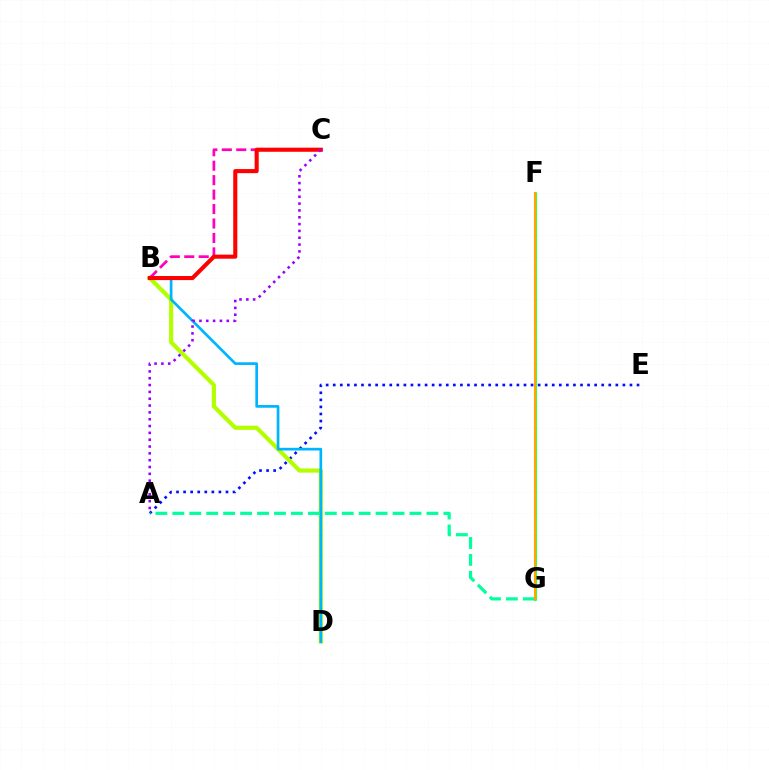{('A', 'E'): [{'color': '#0010ff', 'line_style': 'dotted', 'thickness': 1.92}], ('F', 'G'): [{'color': '#08ff00', 'line_style': 'solid', 'thickness': 1.83}, {'color': '#ffa500', 'line_style': 'solid', 'thickness': 1.53}], ('B', 'D'): [{'color': '#b3ff00', 'line_style': 'solid', 'thickness': 3.0}, {'color': '#00b5ff', 'line_style': 'solid', 'thickness': 1.95}], ('A', 'G'): [{'color': '#00ff9d', 'line_style': 'dashed', 'thickness': 2.3}], ('B', 'C'): [{'color': '#ff00bd', 'line_style': 'dashed', 'thickness': 1.96}, {'color': '#ff0000', 'line_style': 'solid', 'thickness': 2.93}], ('A', 'C'): [{'color': '#9b00ff', 'line_style': 'dotted', 'thickness': 1.86}]}